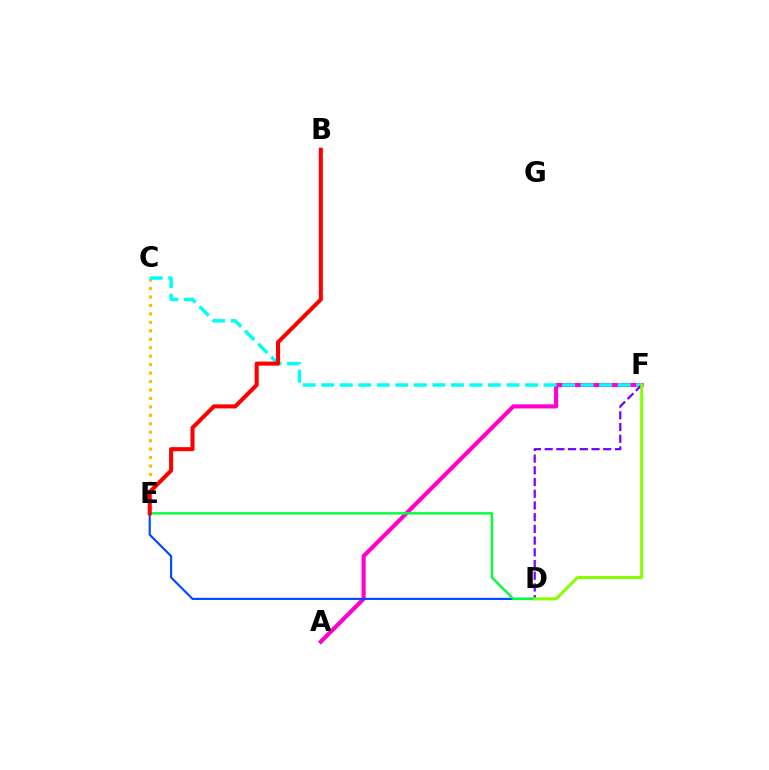{('A', 'F'): [{'color': '#ff00cf', 'line_style': 'solid', 'thickness': 2.97}], ('C', 'E'): [{'color': '#ffbd00', 'line_style': 'dotted', 'thickness': 2.3}], ('D', 'E'): [{'color': '#004bff', 'line_style': 'solid', 'thickness': 1.55}, {'color': '#00ff39', 'line_style': 'solid', 'thickness': 1.73}], ('C', 'F'): [{'color': '#00fff6', 'line_style': 'dashed', 'thickness': 2.52}], ('D', 'F'): [{'color': '#7200ff', 'line_style': 'dashed', 'thickness': 1.59}, {'color': '#84ff00', 'line_style': 'solid', 'thickness': 2.15}], ('B', 'E'): [{'color': '#ff0000', 'line_style': 'solid', 'thickness': 2.92}]}